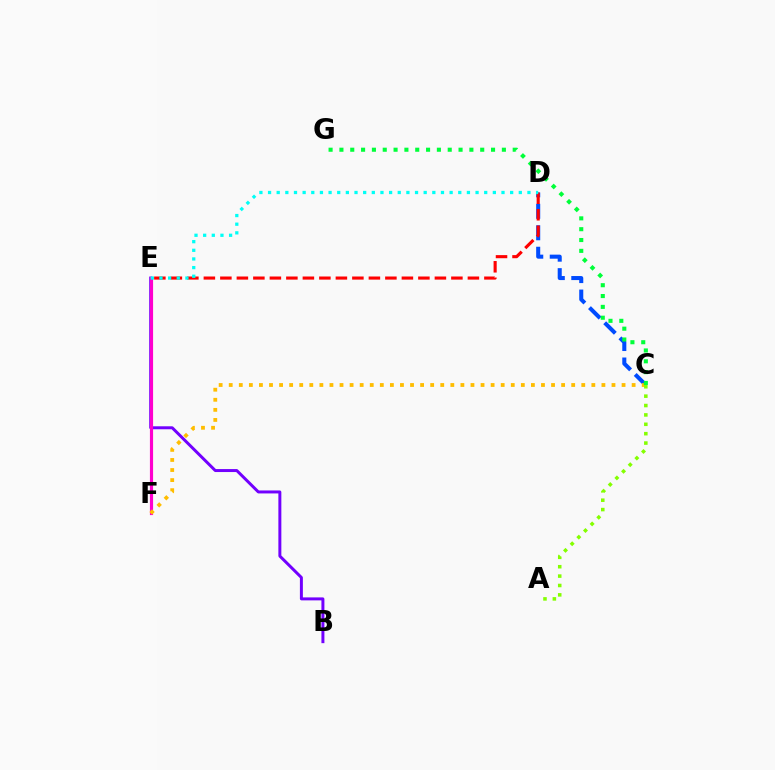{('B', 'E'): [{'color': '#7200ff', 'line_style': 'solid', 'thickness': 2.14}], ('C', 'D'): [{'color': '#004bff', 'line_style': 'dashed', 'thickness': 2.92}], ('E', 'F'): [{'color': '#ff00cf', 'line_style': 'solid', 'thickness': 2.28}], ('C', 'F'): [{'color': '#ffbd00', 'line_style': 'dotted', 'thickness': 2.74}], ('D', 'E'): [{'color': '#ff0000', 'line_style': 'dashed', 'thickness': 2.24}, {'color': '#00fff6', 'line_style': 'dotted', 'thickness': 2.35}], ('A', 'C'): [{'color': '#84ff00', 'line_style': 'dotted', 'thickness': 2.55}], ('C', 'G'): [{'color': '#00ff39', 'line_style': 'dotted', 'thickness': 2.94}]}